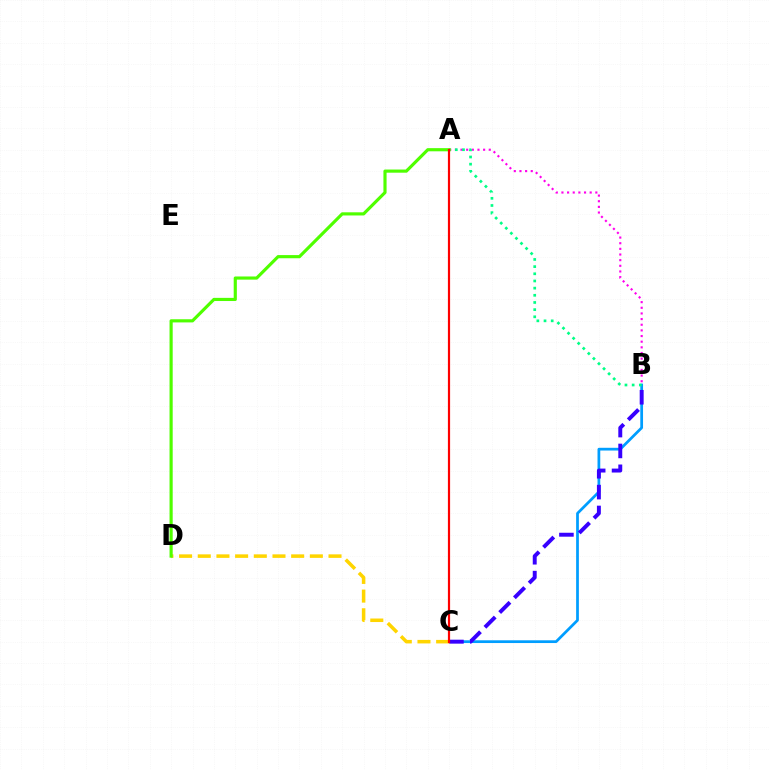{('B', 'C'): [{'color': '#009eff', 'line_style': 'solid', 'thickness': 1.98}, {'color': '#3700ff', 'line_style': 'dashed', 'thickness': 2.83}], ('A', 'B'): [{'color': '#ff00ed', 'line_style': 'dotted', 'thickness': 1.53}, {'color': '#00ff86', 'line_style': 'dotted', 'thickness': 1.95}], ('C', 'D'): [{'color': '#ffd500', 'line_style': 'dashed', 'thickness': 2.54}], ('A', 'D'): [{'color': '#4fff00', 'line_style': 'solid', 'thickness': 2.27}], ('A', 'C'): [{'color': '#ff0000', 'line_style': 'solid', 'thickness': 1.59}]}